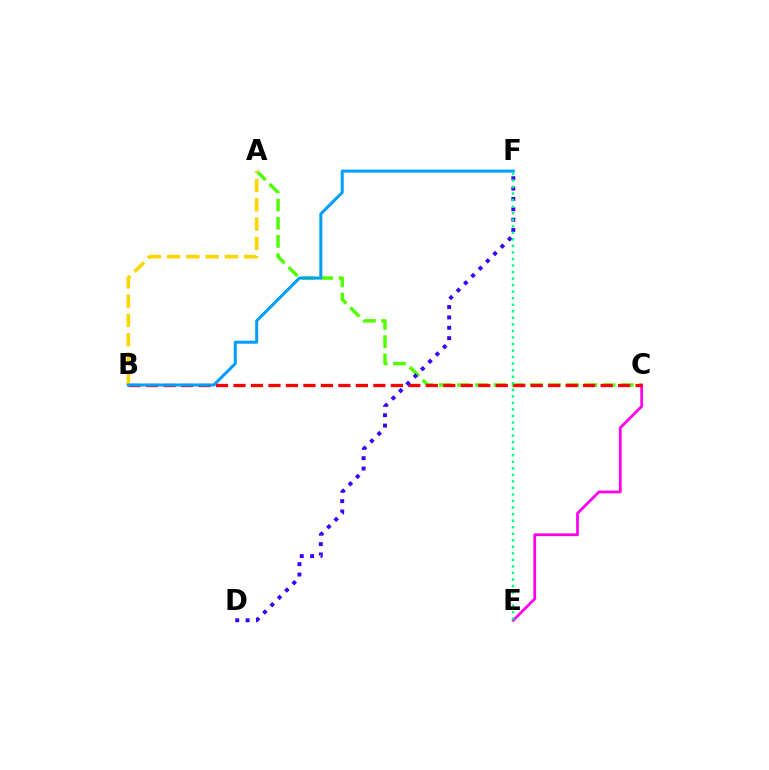{('C', 'E'): [{'color': '#ff00ed', 'line_style': 'solid', 'thickness': 1.99}], ('A', 'C'): [{'color': '#4fff00', 'line_style': 'dashed', 'thickness': 2.47}], ('B', 'C'): [{'color': '#ff0000', 'line_style': 'dashed', 'thickness': 2.38}], ('A', 'B'): [{'color': '#ffd500', 'line_style': 'dashed', 'thickness': 2.62}], ('B', 'F'): [{'color': '#009eff', 'line_style': 'solid', 'thickness': 2.17}], ('D', 'F'): [{'color': '#3700ff', 'line_style': 'dotted', 'thickness': 2.82}], ('E', 'F'): [{'color': '#00ff86', 'line_style': 'dotted', 'thickness': 1.78}]}